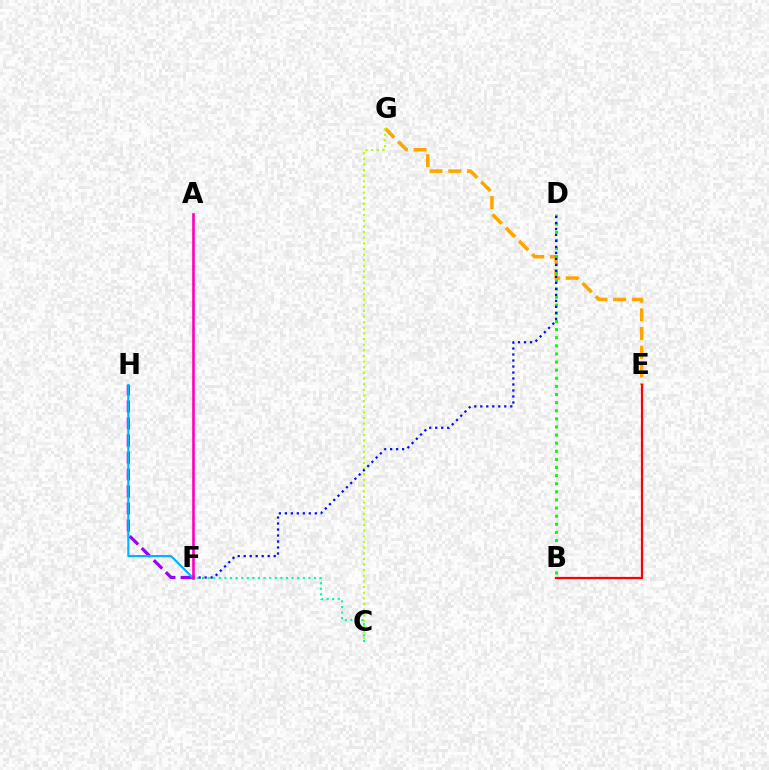{('E', 'G'): [{'color': '#ffa500', 'line_style': 'dashed', 'thickness': 2.54}], ('B', 'E'): [{'color': '#ff0000', 'line_style': 'solid', 'thickness': 1.59}], ('F', 'H'): [{'color': '#9b00ff', 'line_style': 'dashed', 'thickness': 2.31}, {'color': '#00b5ff', 'line_style': 'solid', 'thickness': 1.58}], ('B', 'D'): [{'color': '#08ff00', 'line_style': 'dotted', 'thickness': 2.2}], ('C', 'G'): [{'color': '#b3ff00', 'line_style': 'dotted', 'thickness': 1.53}], ('C', 'F'): [{'color': '#00ff9d', 'line_style': 'dotted', 'thickness': 1.52}], ('D', 'F'): [{'color': '#0010ff', 'line_style': 'dotted', 'thickness': 1.63}], ('A', 'F'): [{'color': '#ff00bd', 'line_style': 'solid', 'thickness': 1.9}]}